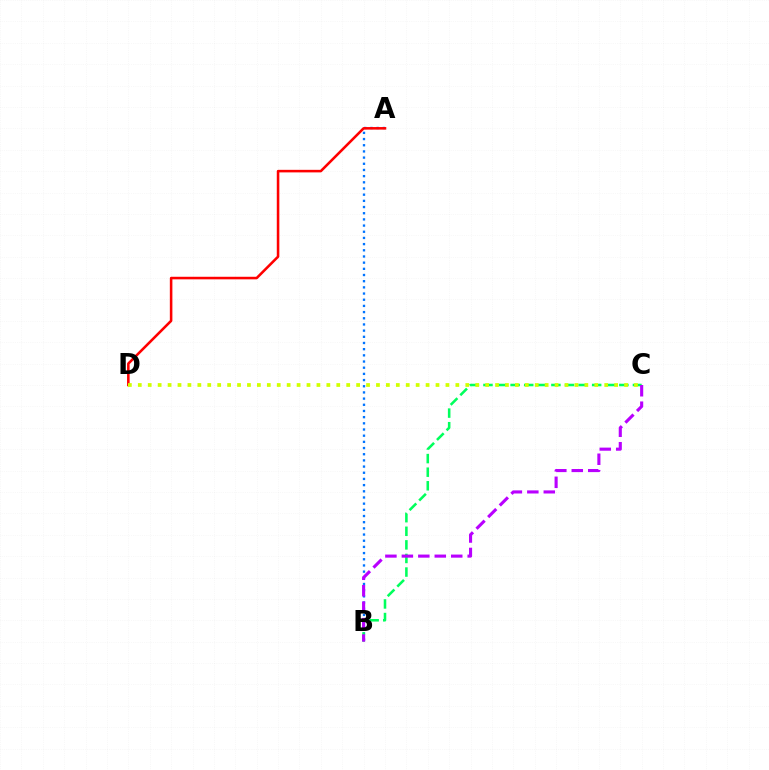{('A', 'B'): [{'color': '#0074ff', 'line_style': 'dotted', 'thickness': 1.68}], ('A', 'D'): [{'color': '#ff0000', 'line_style': 'solid', 'thickness': 1.84}], ('B', 'C'): [{'color': '#00ff5c', 'line_style': 'dashed', 'thickness': 1.85}, {'color': '#b900ff', 'line_style': 'dashed', 'thickness': 2.24}], ('C', 'D'): [{'color': '#d1ff00', 'line_style': 'dotted', 'thickness': 2.7}]}